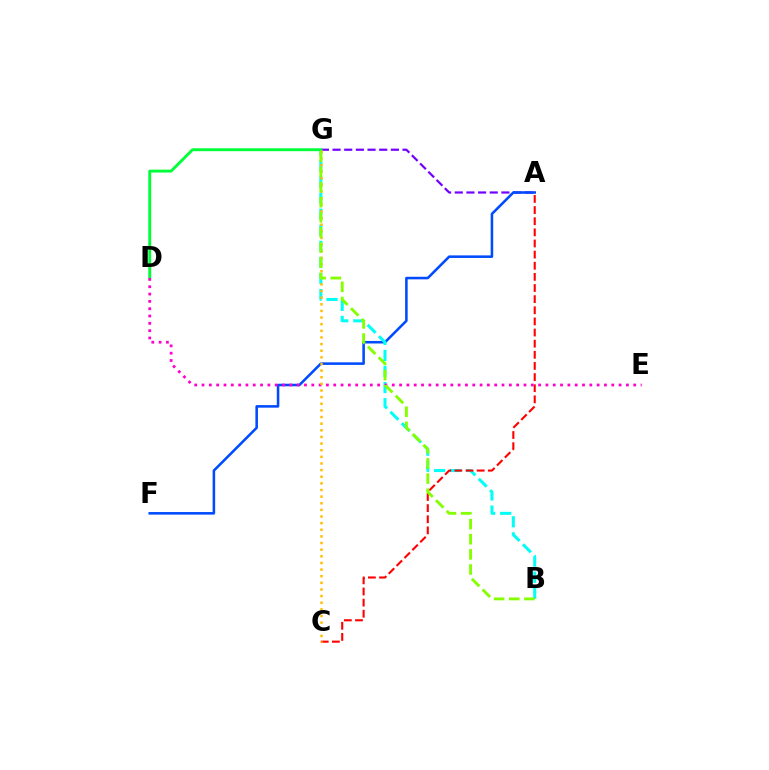{('A', 'G'): [{'color': '#7200ff', 'line_style': 'dashed', 'thickness': 1.58}], ('A', 'F'): [{'color': '#004bff', 'line_style': 'solid', 'thickness': 1.84}], ('B', 'G'): [{'color': '#00fff6', 'line_style': 'dashed', 'thickness': 2.18}, {'color': '#84ff00', 'line_style': 'dashed', 'thickness': 2.06}], ('A', 'C'): [{'color': '#ff0000', 'line_style': 'dashed', 'thickness': 1.51}], ('D', 'G'): [{'color': '#00ff39', 'line_style': 'solid', 'thickness': 2.08}], ('D', 'E'): [{'color': '#ff00cf', 'line_style': 'dotted', 'thickness': 1.99}], ('C', 'G'): [{'color': '#ffbd00', 'line_style': 'dotted', 'thickness': 1.8}]}